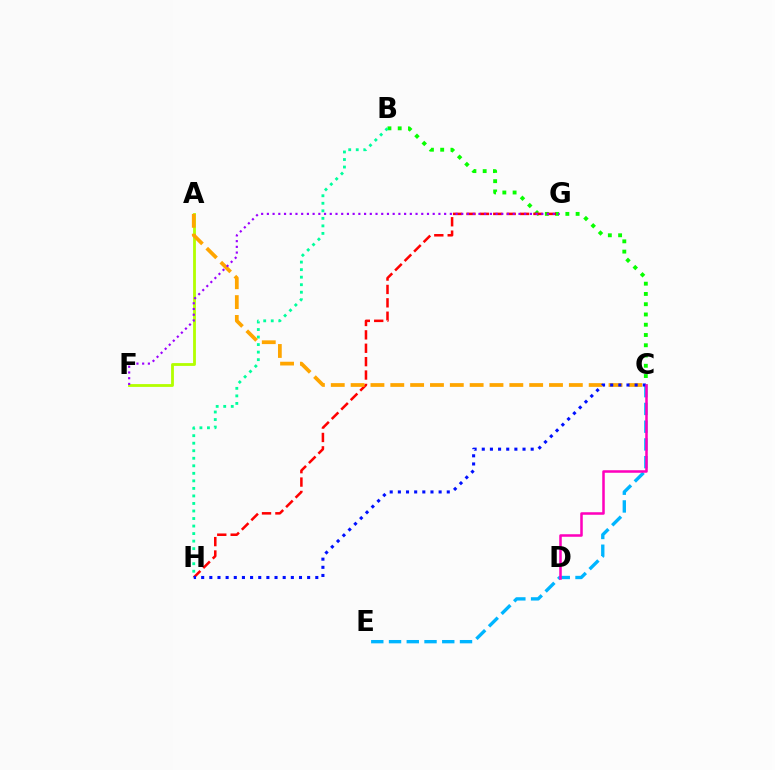{('C', 'E'): [{'color': '#00b5ff', 'line_style': 'dashed', 'thickness': 2.41}], ('A', 'F'): [{'color': '#b3ff00', 'line_style': 'solid', 'thickness': 2.03}], ('B', 'C'): [{'color': '#08ff00', 'line_style': 'dotted', 'thickness': 2.79}], ('B', 'H'): [{'color': '#00ff9d', 'line_style': 'dotted', 'thickness': 2.05}], ('G', 'H'): [{'color': '#ff0000', 'line_style': 'dashed', 'thickness': 1.82}], ('A', 'C'): [{'color': '#ffa500', 'line_style': 'dashed', 'thickness': 2.7}], ('C', 'H'): [{'color': '#0010ff', 'line_style': 'dotted', 'thickness': 2.21}], ('C', 'D'): [{'color': '#ff00bd', 'line_style': 'solid', 'thickness': 1.82}], ('F', 'G'): [{'color': '#9b00ff', 'line_style': 'dotted', 'thickness': 1.55}]}